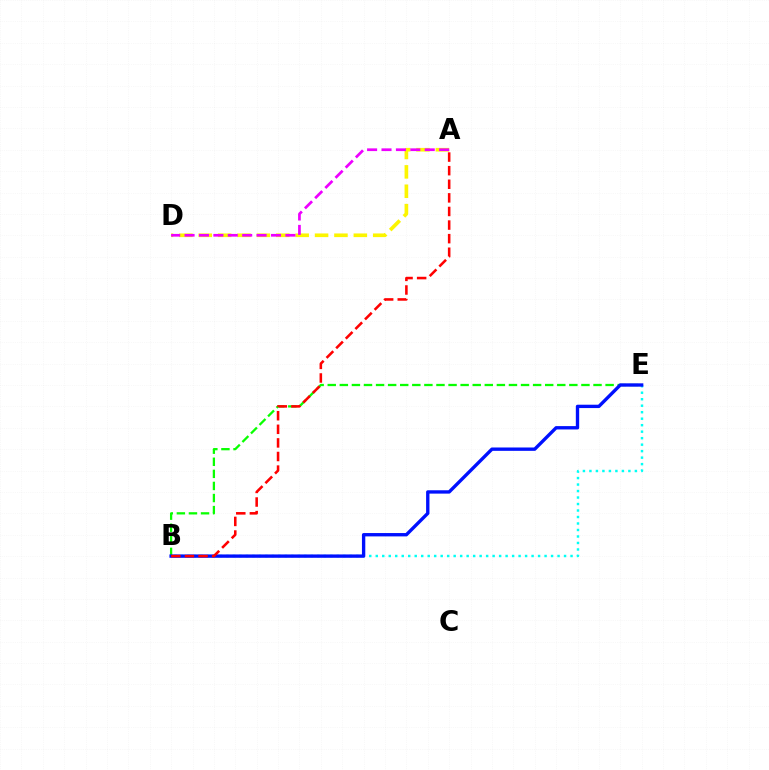{('A', 'D'): [{'color': '#fcf500', 'line_style': 'dashed', 'thickness': 2.63}, {'color': '#ee00ff', 'line_style': 'dashed', 'thickness': 1.96}], ('B', 'E'): [{'color': '#08ff00', 'line_style': 'dashed', 'thickness': 1.64}, {'color': '#00fff6', 'line_style': 'dotted', 'thickness': 1.76}, {'color': '#0010ff', 'line_style': 'solid', 'thickness': 2.42}], ('A', 'B'): [{'color': '#ff0000', 'line_style': 'dashed', 'thickness': 1.85}]}